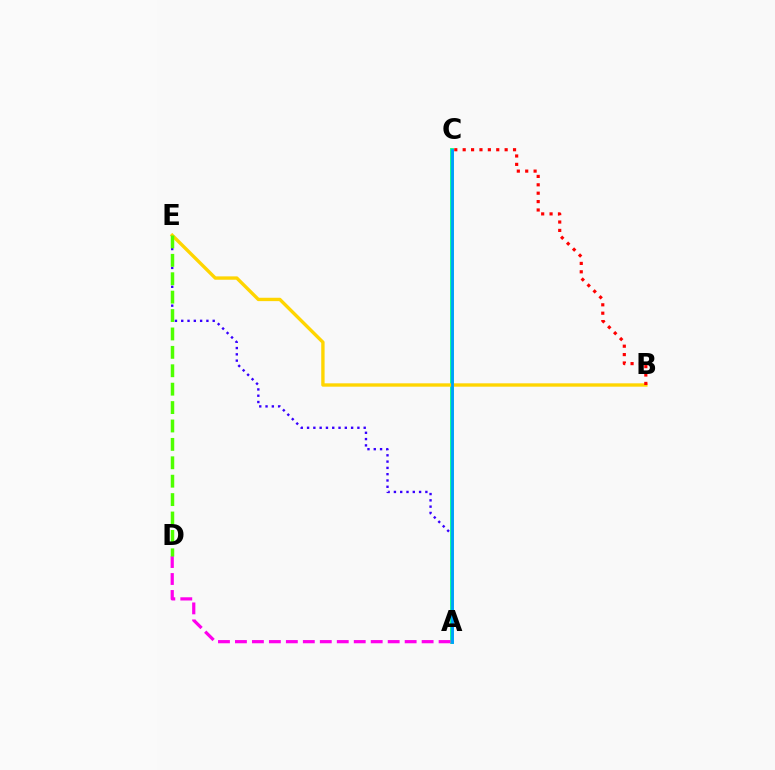{('A', 'E'): [{'color': '#3700ff', 'line_style': 'dotted', 'thickness': 1.71}], ('A', 'C'): [{'color': '#00ff86', 'line_style': 'solid', 'thickness': 2.76}, {'color': '#009eff', 'line_style': 'solid', 'thickness': 2.03}], ('B', 'E'): [{'color': '#ffd500', 'line_style': 'solid', 'thickness': 2.42}], ('B', 'C'): [{'color': '#ff0000', 'line_style': 'dotted', 'thickness': 2.28}], ('A', 'D'): [{'color': '#ff00ed', 'line_style': 'dashed', 'thickness': 2.31}], ('D', 'E'): [{'color': '#4fff00', 'line_style': 'dashed', 'thickness': 2.5}]}